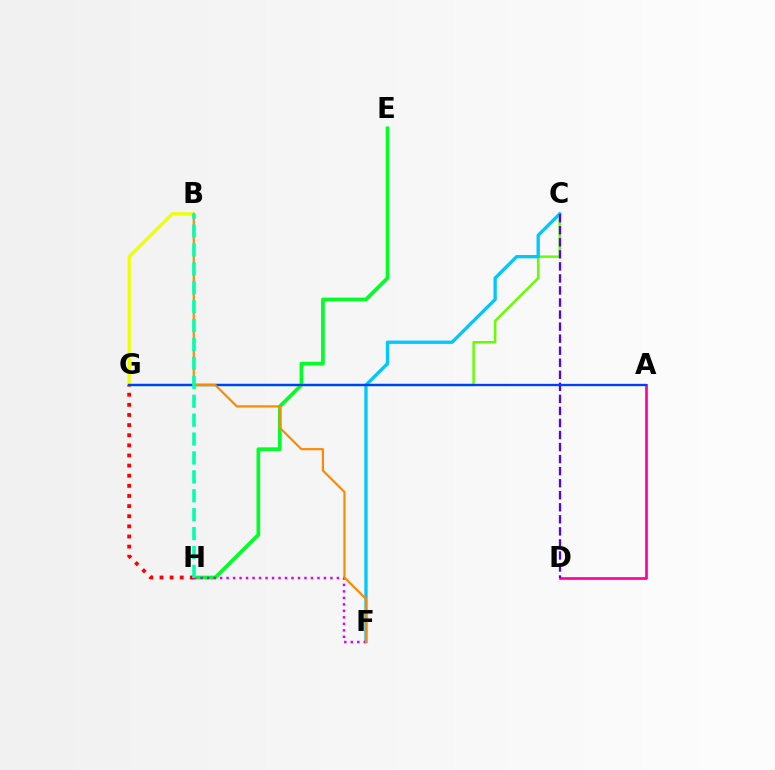{('B', 'G'): [{'color': '#eeff00', 'line_style': 'solid', 'thickness': 2.33}], ('E', 'H'): [{'color': '#00ff27', 'line_style': 'solid', 'thickness': 2.64}], ('C', 'G'): [{'color': '#66ff00', 'line_style': 'solid', 'thickness': 1.77}], ('A', 'D'): [{'color': '#ff00a0', 'line_style': 'solid', 'thickness': 1.93}], ('C', 'F'): [{'color': '#00c7ff', 'line_style': 'solid', 'thickness': 2.38}], ('G', 'H'): [{'color': '#ff0000', 'line_style': 'dotted', 'thickness': 2.75}], ('C', 'D'): [{'color': '#4f00ff', 'line_style': 'dashed', 'thickness': 1.64}], ('F', 'H'): [{'color': '#d600ff', 'line_style': 'dotted', 'thickness': 1.76}], ('A', 'G'): [{'color': '#003fff', 'line_style': 'solid', 'thickness': 1.68}], ('B', 'F'): [{'color': '#ff8800', 'line_style': 'solid', 'thickness': 1.56}], ('B', 'H'): [{'color': '#00ffaf', 'line_style': 'dashed', 'thickness': 2.57}]}